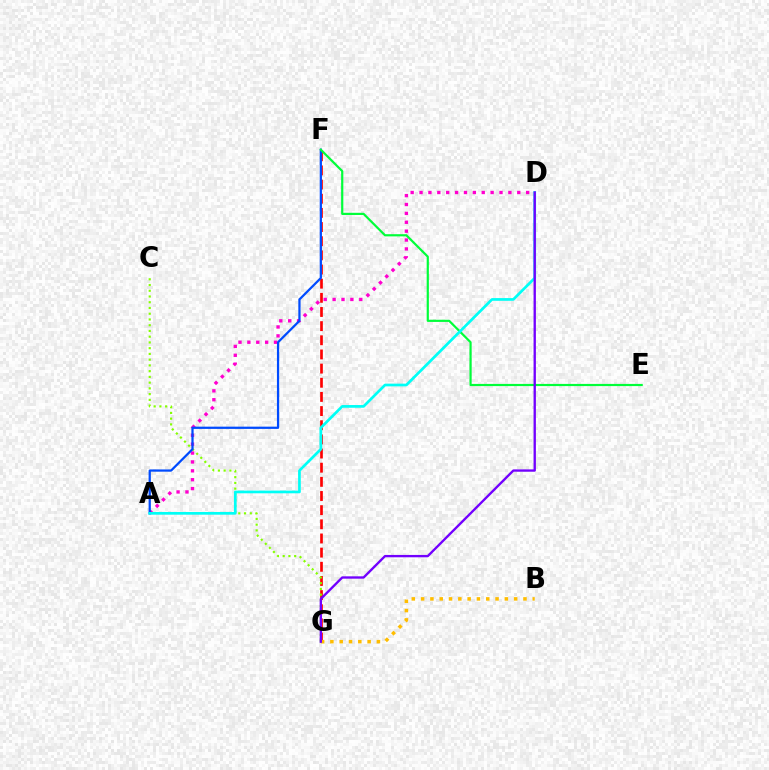{('A', 'D'): [{'color': '#ff00cf', 'line_style': 'dotted', 'thickness': 2.41}, {'color': '#00fff6', 'line_style': 'solid', 'thickness': 1.95}], ('F', 'G'): [{'color': '#ff0000', 'line_style': 'dashed', 'thickness': 1.92}], ('C', 'G'): [{'color': '#84ff00', 'line_style': 'dotted', 'thickness': 1.56}], ('B', 'G'): [{'color': '#ffbd00', 'line_style': 'dotted', 'thickness': 2.53}], ('A', 'F'): [{'color': '#004bff', 'line_style': 'solid', 'thickness': 1.62}], ('E', 'F'): [{'color': '#00ff39', 'line_style': 'solid', 'thickness': 1.58}], ('D', 'G'): [{'color': '#7200ff', 'line_style': 'solid', 'thickness': 1.69}]}